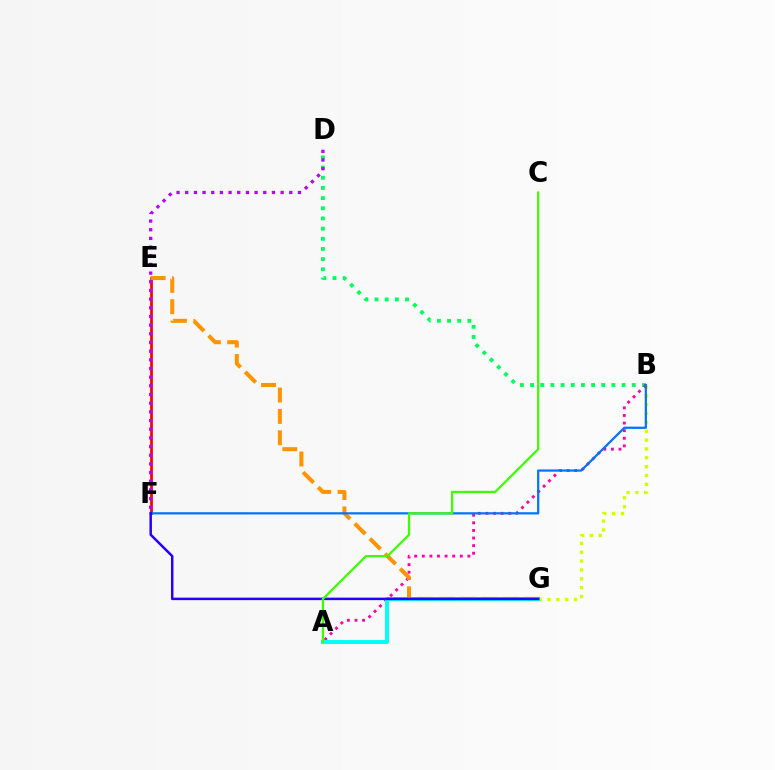{('E', 'F'): [{'color': '#ff0000', 'line_style': 'solid', 'thickness': 1.97}], ('B', 'D'): [{'color': '#00ff5c', 'line_style': 'dotted', 'thickness': 2.76}], ('B', 'G'): [{'color': '#d1ff00', 'line_style': 'dotted', 'thickness': 2.41}], ('D', 'F'): [{'color': '#b900ff', 'line_style': 'dotted', 'thickness': 2.36}], ('A', 'B'): [{'color': '#ff00ac', 'line_style': 'dotted', 'thickness': 2.06}], ('E', 'G'): [{'color': '#ff9400', 'line_style': 'dashed', 'thickness': 2.9}], ('B', 'F'): [{'color': '#0074ff', 'line_style': 'solid', 'thickness': 1.61}], ('A', 'G'): [{'color': '#00fff6', 'line_style': 'solid', 'thickness': 2.83}], ('F', 'G'): [{'color': '#2500ff', 'line_style': 'solid', 'thickness': 1.79}], ('A', 'C'): [{'color': '#3dff00', 'line_style': 'solid', 'thickness': 1.63}]}